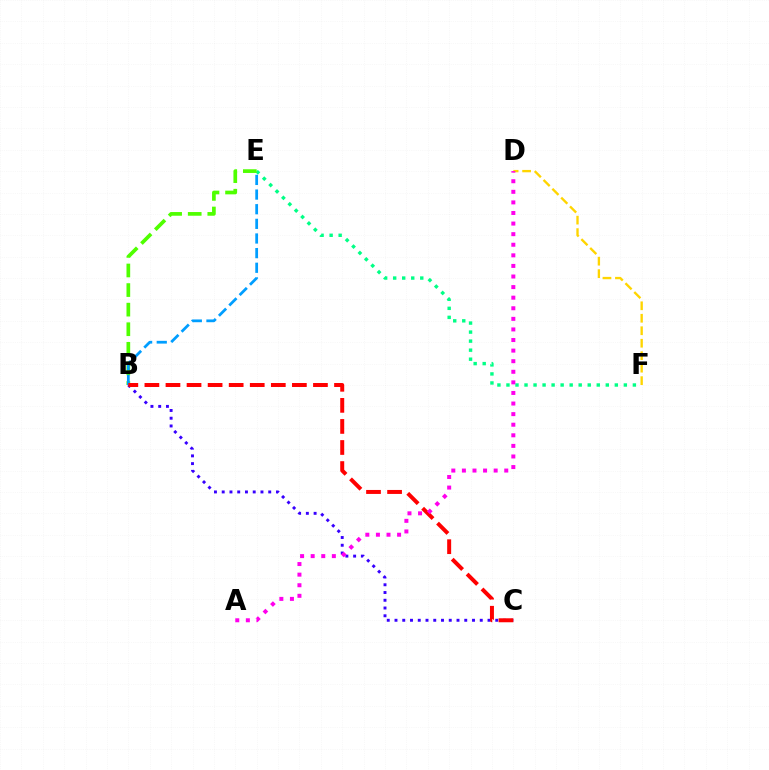{('B', 'C'): [{'color': '#3700ff', 'line_style': 'dotted', 'thickness': 2.11}, {'color': '#ff0000', 'line_style': 'dashed', 'thickness': 2.86}], ('E', 'F'): [{'color': '#00ff86', 'line_style': 'dotted', 'thickness': 2.45}], ('B', 'E'): [{'color': '#4fff00', 'line_style': 'dashed', 'thickness': 2.66}, {'color': '#009eff', 'line_style': 'dashed', 'thickness': 1.99}], ('D', 'F'): [{'color': '#ffd500', 'line_style': 'dashed', 'thickness': 1.69}], ('A', 'D'): [{'color': '#ff00ed', 'line_style': 'dotted', 'thickness': 2.88}]}